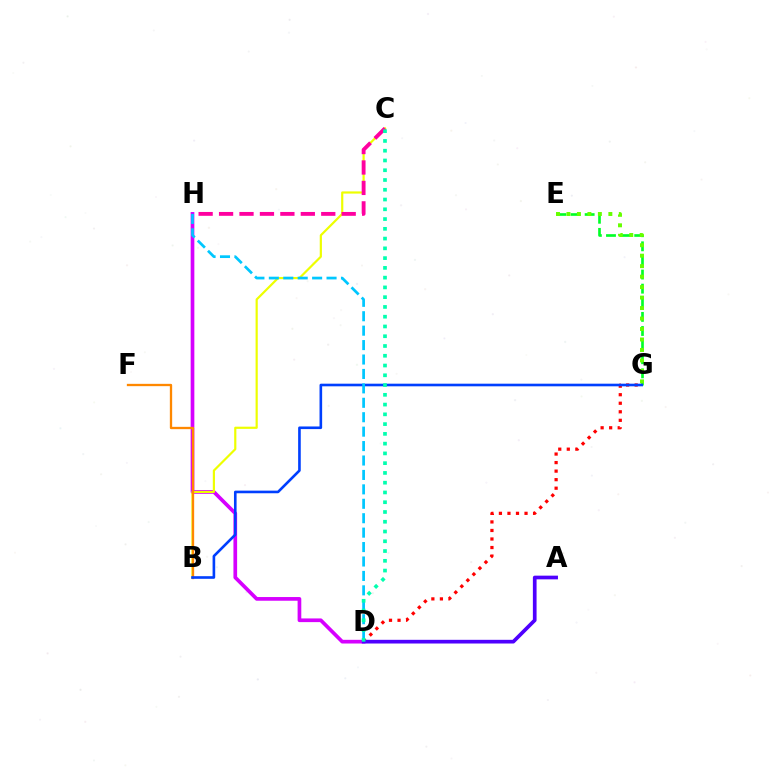{('D', 'G'): [{'color': '#ff0000', 'line_style': 'dotted', 'thickness': 2.32}], ('E', 'G'): [{'color': '#00ff27', 'line_style': 'dashed', 'thickness': 1.92}, {'color': '#66ff00', 'line_style': 'dotted', 'thickness': 2.85}], ('D', 'H'): [{'color': '#d600ff', 'line_style': 'solid', 'thickness': 2.66}, {'color': '#00c7ff', 'line_style': 'dashed', 'thickness': 1.96}], ('B', 'C'): [{'color': '#eeff00', 'line_style': 'solid', 'thickness': 1.57}], ('B', 'F'): [{'color': '#ff8800', 'line_style': 'solid', 'thickness': 1.67}], ('A', 'D'): [{'color': '#4f00ff', 'line_style': 'solid', 'thickness': 2.66}], ('B', 'G'): [{'color': '#003fff', 'line_style': 'solid', 'thickness': 1.89}], ('C', 'H'): [{'color': '#ff00a0', 'line_style': 'dashed', 'thickness': 2.78}], ('C', 'D'): [{'color': '#00ffaf', 'line_style': 'dotted', 'thickness': 2.65}]}